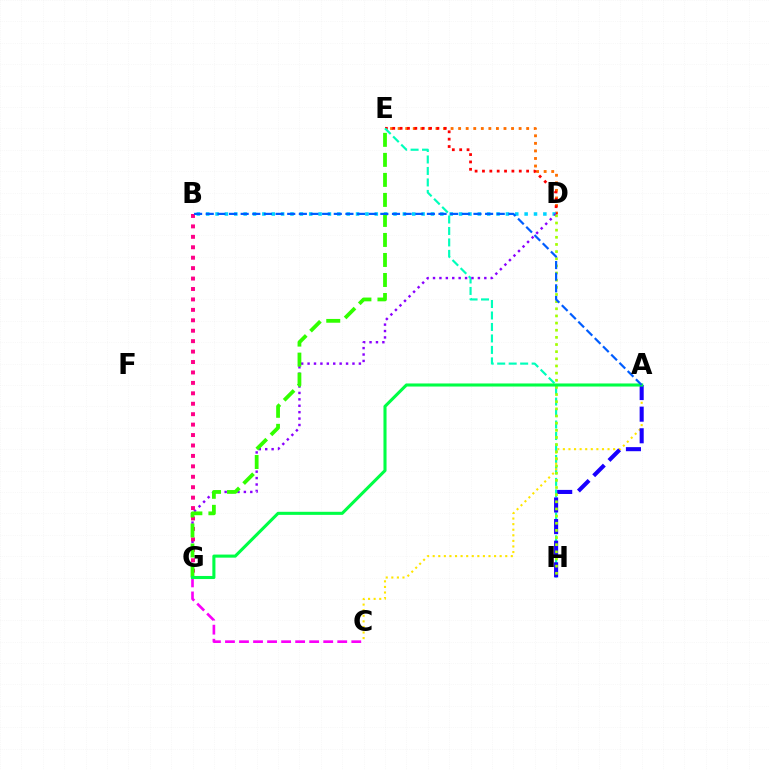{('C', 'G'): [{'color': '#fa00f9', 'line_style': 'dashed', 'thickness': 1.91}], ('D', 'E'): [{'color': '#ff7000', 'line_style': 'dotted', 'thickness': 2.05}, {'color': '#ff0000', 'line_style': 'dotted', 'thickness': 2.0}], ('B', 'D'): [{'color': '#00d3ff', 'line_style': 'dotted', 'thickness': 2.54}], ('E', 'H'): [{'color': '#00ffbb', 'line_style': 'dashed', 'thickness': 1.56}], ('A', 'C'): [{'color': '#ffe600', 'line_style': 'dotted', 'thickness': 1.52}], ('D', 'G'): [{'color': '#8a00ff', 'line_style': 'dotted', 'thickness': 1.74}], ('B', 'G'): [{'color': '#ff0088', 'line_style': 'dotted', 'thickness': 2.83}], ('E', 'G'): [{'color': '#31ff00', 'line_style': 'dashed', 'thickness': 2.72}], ('A', 'H'): [{'color': '#1900ff', 'line_style': 'dashed', 'thickness': 2.94}], ('D', 'H'): [{'color': '#a2ff00', 'line_style': 'dotted', 'thickness': 1.94}], ('A', 'G'): [{'color': '#00ff45', 'line_style': 'solid', 'thickness': 2.22}], ('A', 'B'): [{'color': '#005dff', 'line_style': 'dashed', 'thickness': 1.58}]}